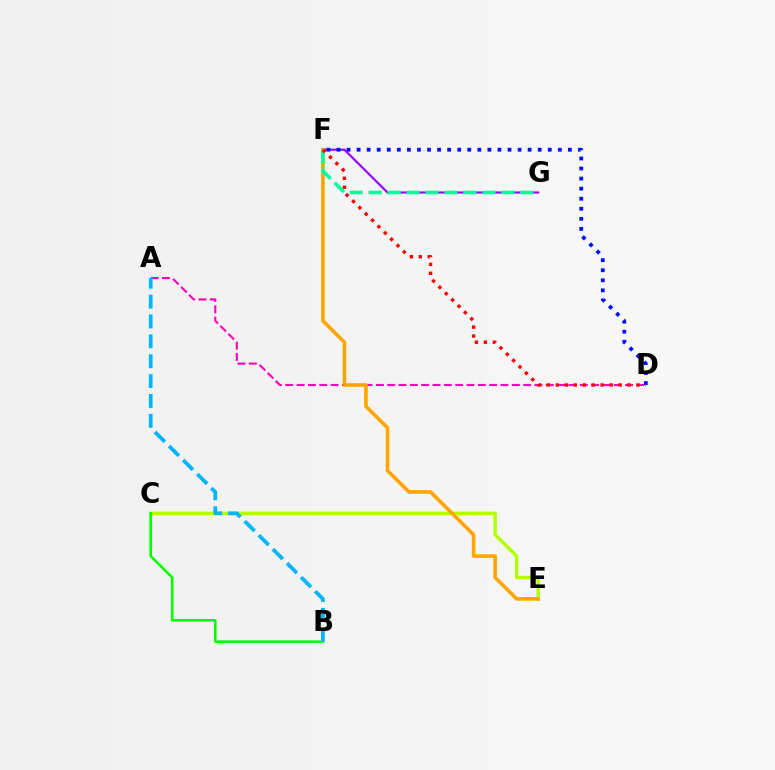{('C', 'E'): [{'color': '#b3ff00', 'line_style': 'solid', 'thickness': 2.46}], ('F', 'G'): [{'color': '#9b00ff', 'line_style': 'solid', 'thickness': 1.55}, {'color': '#00ff9d', 'line_style': 'dashed', 'thickness': 2.58}], ('A', 'D'): [{'color': '#ff00bd', 'line_style': 'dashed', 'thickness': 1.54}], ('B', 'C'): [{'color': '#08ff00', 'line_style': 'solid', 'thickness': 1.88}], ('D', 'F'): [{'color': '#0010ff', 'line_style': 'dotted', 'thickness': 2.73}, {'color': '#ff0000', 'line_style': 'dotted', 'thickness': 2.44}], ('E', 'F'): [{'color': '#ffa500', 'line_style': 'solid', 'thickness': 2.6}], ('A', 'B'): [{'color': '#00b5ff', 'line_style': 'dashed', 'thickness': 2.7}]}